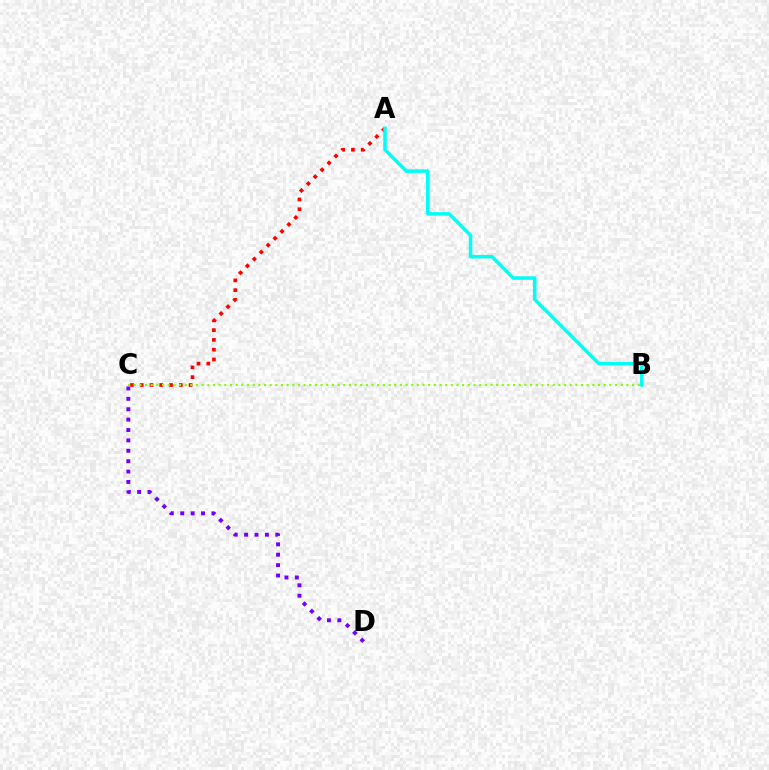{('C', 'D'): [{'color': '#7200ff', 'line_style': 'dotted', 'thickness': 2.82}], ('A', 'C'): [{'color': '#ff0000', 'line_style': 'dotted', 'thickness': 2.65}], ('A', 'B'): [{'color': '#00fff6', 'line_style': 'solid', 'thickness': 2.55}], ('B', 'C'): [{'color': '#84ff00', 'line_style': 'dotted', 'thickness': 1.54}]}